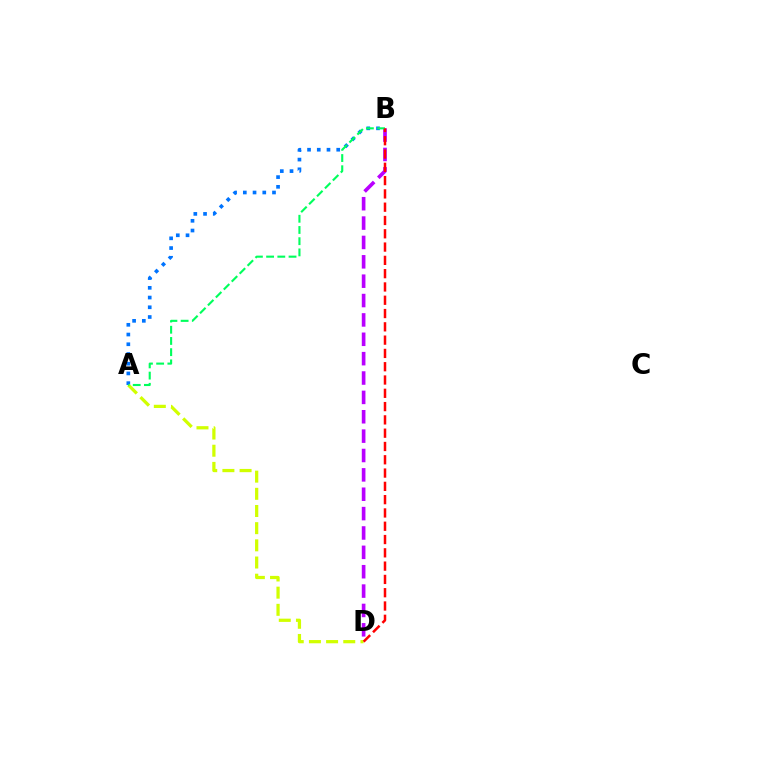{('B', 'D'): [{'color': '#b900ff', 'line_style': 'dashed', 'thickness': 2.63}, {'color': '#ff0000', 'line_style': 'dashed', 'thickness': 1.81}], ('A', 'B'): [{'color': '#0074ff', 'line_style': 'dotted', 'thickness': 2.64}, {'color': '#00ff5c', 'line_style': 'dashed', 'thickness': 1.52}], ('A', 'D'): [{'color': '#d1ff00', 'line_style': 'dashed', 'thickness': 2.33}]}